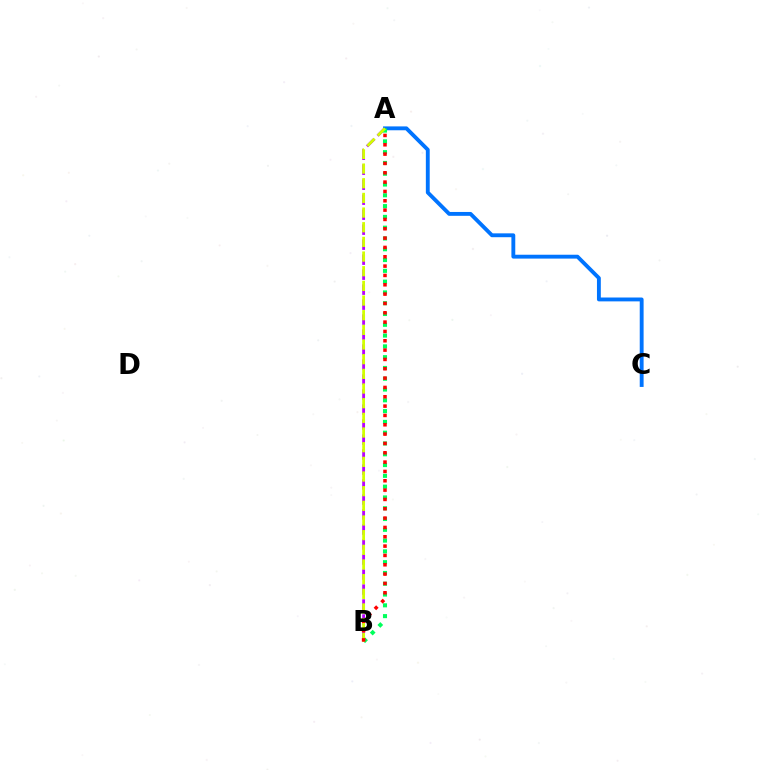{('A', 'B'): [{'color': '#b900ff', 'line_style': 'dashed', 'thickness': 2.04}, {'color': '#00ff5c', 'line_style': 'dotted', 'thickness': 2.93}, {'color': '#d1ff00', 'line_style': 'dashed', 'thickness': 1.99}, {'color': '#ff0000', 'line_style': 'dotted', 'thickness': 2.54}], ('A', 'C'): [{'color': '#0074ff', 'line_style': 'solid', 'thickness': 2.78}]}